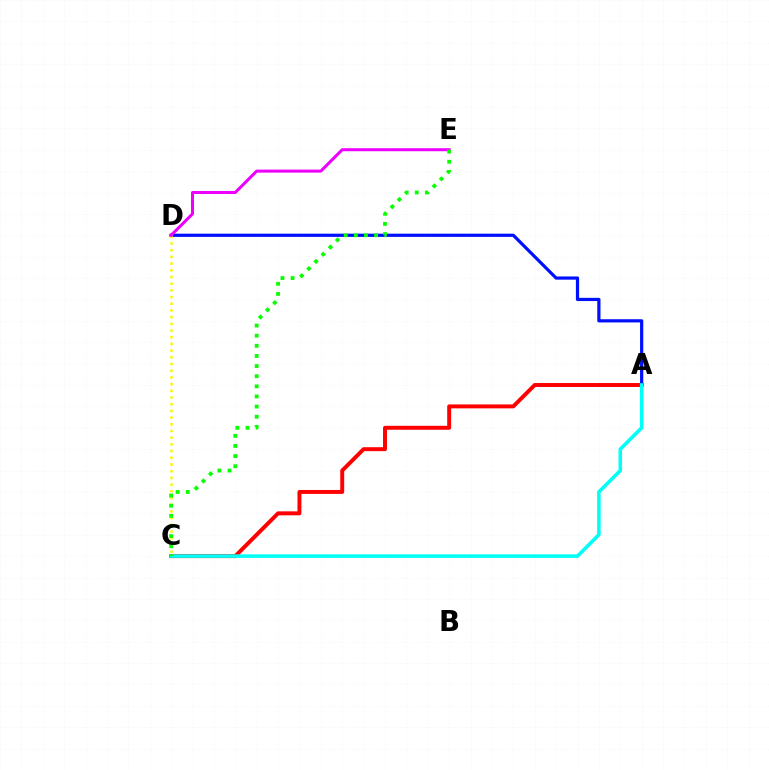{('A', 'C'): [{'color': '#ff0000', 'line_style': 'solid', 'thickness': 2.84}, {'color': '#00fff6', 'line_style': 'solid', 'thickness': 2.56}], ('A', 'D'): [{'color': '#0010ff', 'line_style': 'solid', 'thickness': 2.31}], ('C', 'D'): [{'color': '#fcf500', 'line_style': 'dotted', 'thickness': 1.82}], ('D', 'E'): [{'color': '#ee00ff', 'line_style': 'solid', 'thickness': 2.18}], ('C', 'E'): [{'color': '#08ff00', 'line_style': 'dotted', 'thickness': 2.75}]}